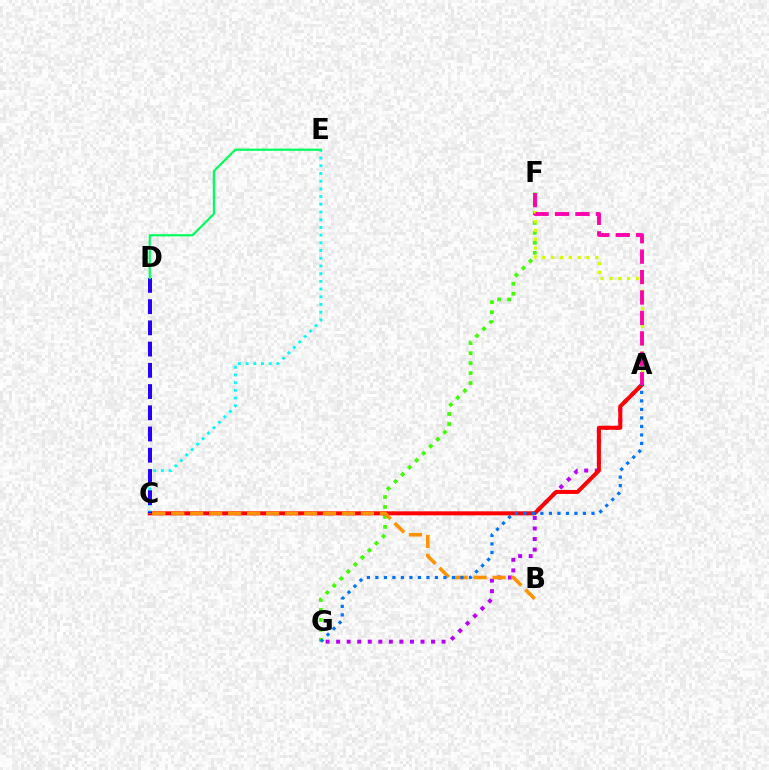{('A', 'G'): [{'color': '#b900ff', 'line_style': 'dotted', 'thickness': 2.86}, {'color': '#0074ff', 'line_style': 'dotted', 'thickness': 2.31}], ('F', 'G'): [{'color': '#3dff00', 'line_style': 'dotted', 'thickness': 2.71}], ('A', 'C'): [{'color': '#ff0000', 'line_style': 'solid', 'thickness': 2.89}], ('B', 'C'): [{'color': '#ff9400', 'line_style': 'dashed', 'thickness': 2.58}], ('C', 'E'): [{'color': '#00fff6', 'line_style': 'dotted', 'thickness': 2.09}], ('A', 'F'): [{'color': '#d1ff00', 'line_style': 'dotted', 'thickness': 2.4}, {'color': '#ff00ac', 'line_style': 'dashed', 'thickness': 2.78}], ('C', 'D'): [{'color': '#2500ff', 'line_style': 'dashed', 'thickness': 2.88}], ('D', 'E'): [{'color': '#00ff5c', 'line_style': 'solid', 'thickness': 1.58}]}